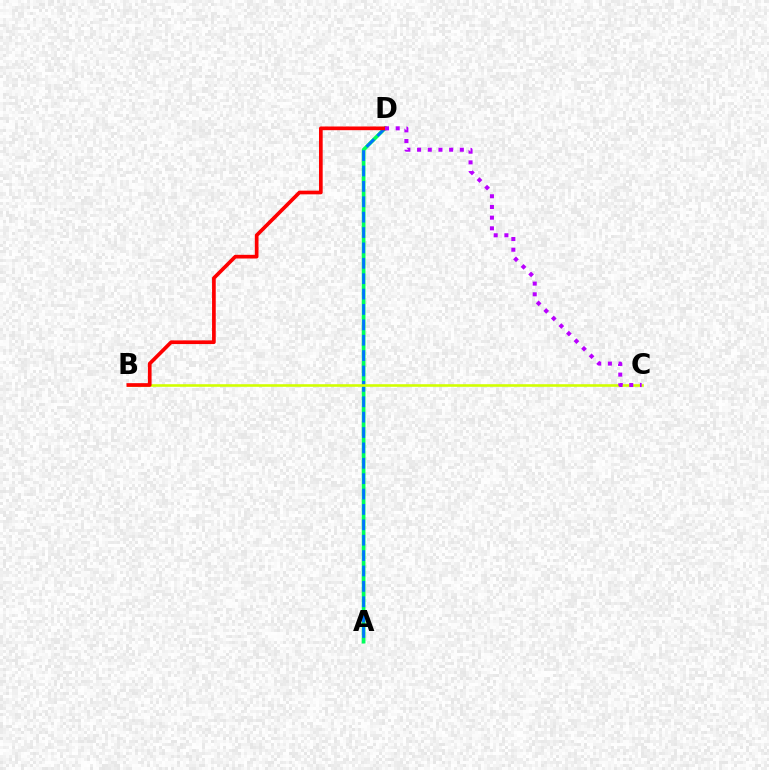{('A', 'D'): [{'color': '#00ff5c', 'line_style': 'solid', 'thickness': 2.65}, {'color': '#0074ff', 'line_style': 'dashed', 'thickness': 2.09}], ('B', 'C'): [{'color': '#d1ff00', 'line_style': 'solid', 'thickness': 1.87}], ('B', 'D'): [{'color': '#ff0000', 'line_style': 'solid', 'thickness': 2.66}], ('C', 'D'): [{'color': '#b900ff', 'line_style': 'dotted', 'thickness': 2.9}]}